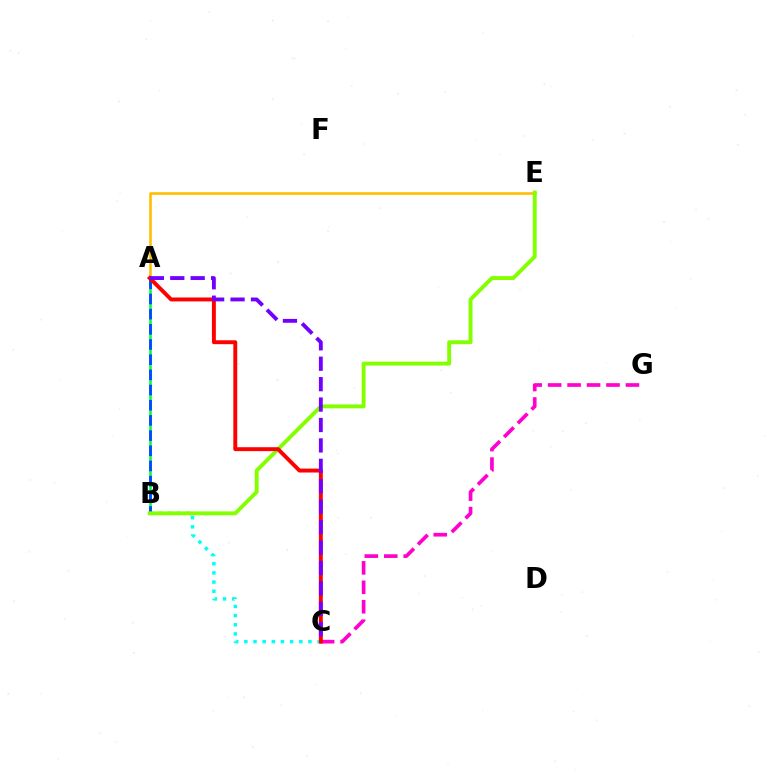{('B', 'C'): [{'color': '#00fff6', 'line_style': 'dotted', 'thickness': 2.49}], ('A', 'B'): [{'color': '#00ff39', 'line_style': 'solid', 'thickness': 1.87}, {'color': '#004bff', 'line_style': 'dashed', 'thickness': 2.06}], ('A', 'E'): [{'color': '#ffbd00', 'line_style': 'solid', 'thickness': 1.86}], ('C', 'G'): [{'color': '#ff00cf', 'line_style': 'dashed', 'thickness': 2.64}], ('B', 'E'): [{'color': '#84ff00', 'line_style': 'solid', 'thickness': 2.81}], ('A', 'C'): [{'color': '#ff0000', 'line_style': 'solid', 'thickness': 2.82}, {'color': '#7200ff', 'line_style': 'dashed', 'thickness': 2.77}]}